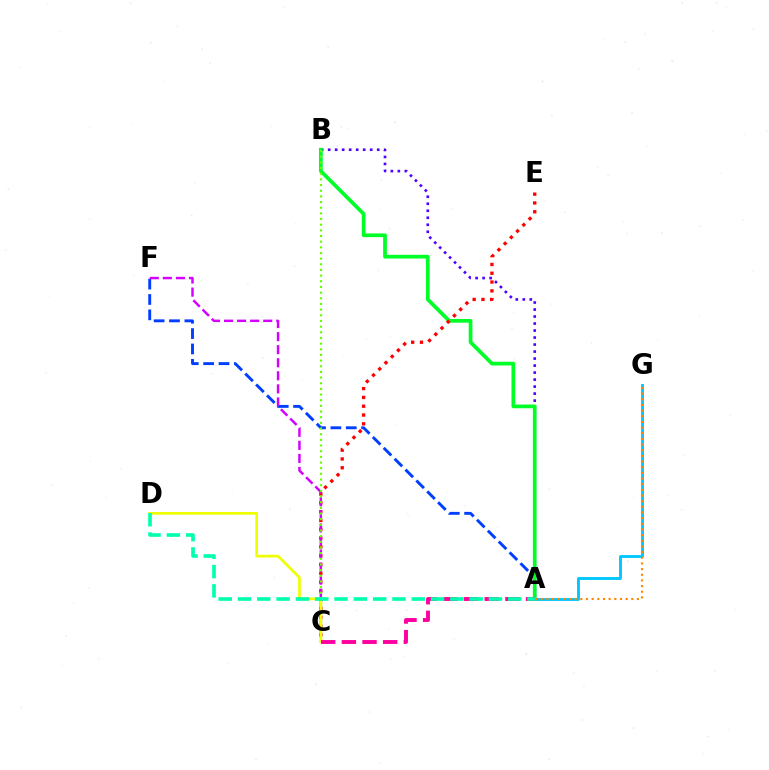{('A', 'F'): [{'color': '#003fff', 'line_style': 'dashed', 'thickness': 2.09}], ('A', 'B'): [{'color': '#4f00ff', 'line_style': 'dotted', 'thickness': 1.9}, {'color': '#00ff27', 'line_style': 'solid', 'thickness': 2.68}], ('A', 'G'): [{'color': '#00c7ff', 'line_style': 'solid', 'thickness': 2.07}, {'color': '#ff8800', 'line_style': 'dotted', 'thickness': 1.54}], ('C', 'E'): [{'color': '#ff0000', 'line_style': 'dotted', 'thickness': 2.39}], ('C', 'F'): [{'color': '#d600ff', 'line_style': 'dashed', 'thickness': 1.77}], ('B', 'C'): [{'color': '#66ff00', 'line_style': 'dotted', 'thickness': 1.54}], ('C', 'D'): [{'color': '#eeff00', 'line_style': 'solid', 'thickness': 1.94}], ('A', 'C'): [{'color': '#ff00a0', 'line_style': 'dashed', 'thickness': 2.81}], ('A', 'D'): [{'color': '#00ffaf', 'line_style': 'dashed', 'thickness': 2.62}]}